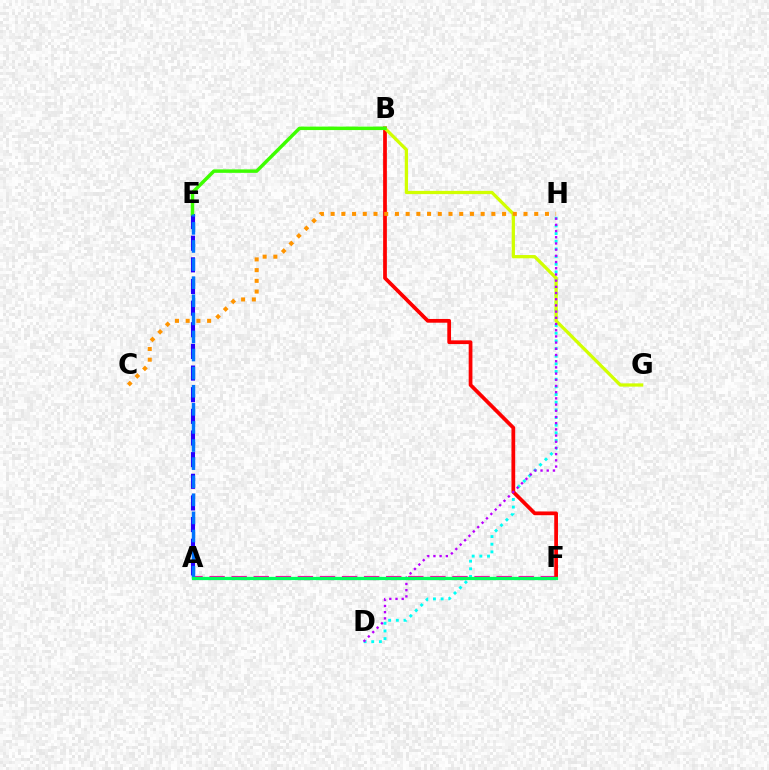{('A', 'E'): [{'color': '#2500ff', 'line_style': 'dashed', 'thickness': 2.94}, {'color': '#0074ff', 'line_style': 'dashed', 'thickness': 2.46}], ('D', 'H'): [{'color': '#00fff6', 'line_style': 'dotted', 'thickness': 2.08}, {'color': '#b900ff', 'line_style': 'dotted', 'thickness': 1.68}], ('A', 'F'): [{'color': '#ff00ac', 'line_style': 'dashed', 'thickness': 3.0}, {'color': '#00ff5c', 'line_style': 'solid', 'thickness': 2.35}], ('B', 'F'): [{'color': '#ff0000', 'line_style': 'solid', 'thickness': 2.69}], ('B', 'G'): [{'color': '#d1ff00', 'line_style': 'solid', 'thickness': 2.35}], ('C', 'H'): [{'color': '#ff9400', 'line_style': 'dotted', 'thickness': 2.91}], ('B', 'E'): [{'color': '#3dff00', 'line_style': 'solid', 'thickness': 2.49}]}